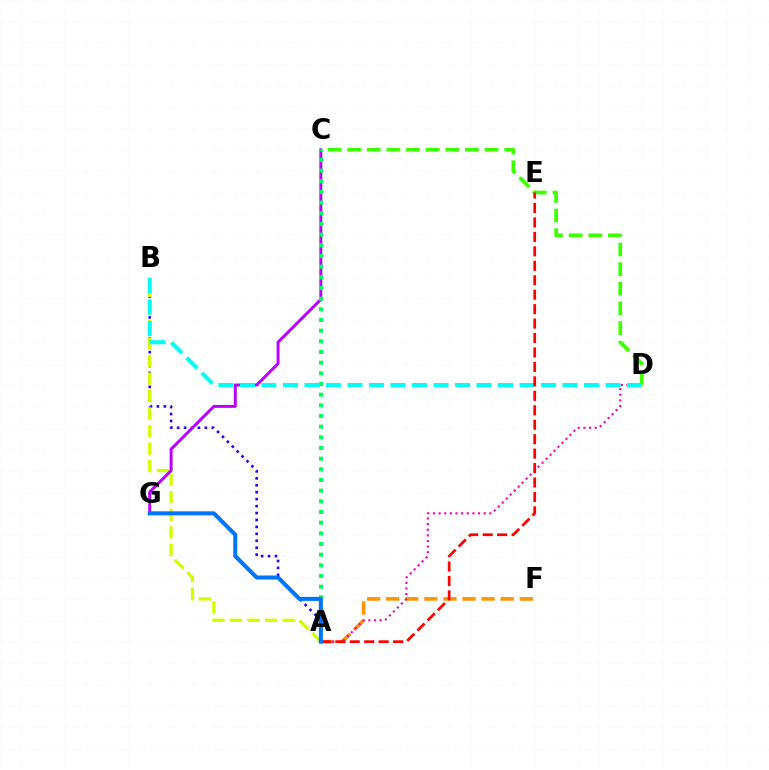{('A', 'F'): [{'color': '#ff9400', 'line_style': 'dashed', 'thickness': 2.59}], ('A', 'B'): [{'color': '#2500ff', 'line_style': 'dotted', 'thickness': 1.88}, {'color': '#d1ff00', 'line_style': 'dashed', 'thickness': 2.38}], ('C', 'G'): [{'color': '#b900ff', 'line_style': 'solid', 'thickness': 2.12}], ('C', 'D'): [{'color': '#3dff00', 'line_style': 'dashed', 'thickness': 2.67}], ('A', 'D'): [{'color': '#ff00ac', 'line_style': 'dotted', 'thickness': 1.53}], ('A', 'C'): [{'color': '#00ff5c', 'line_style': 'dotted', 'thickness': 2.9}], ('B', 'D'): [{'color': '#00fff6', 'line_style': 'dashed', 'thickness': 2.92}], ('A', 'E'): [{'color': '#ff0000', 'line_style': 'dashed', 'thickness': 1.96}], ('A', 'G'): [{'color': '#0074ff', 'line_style': 'solid', 'thickness': 2.9}]}